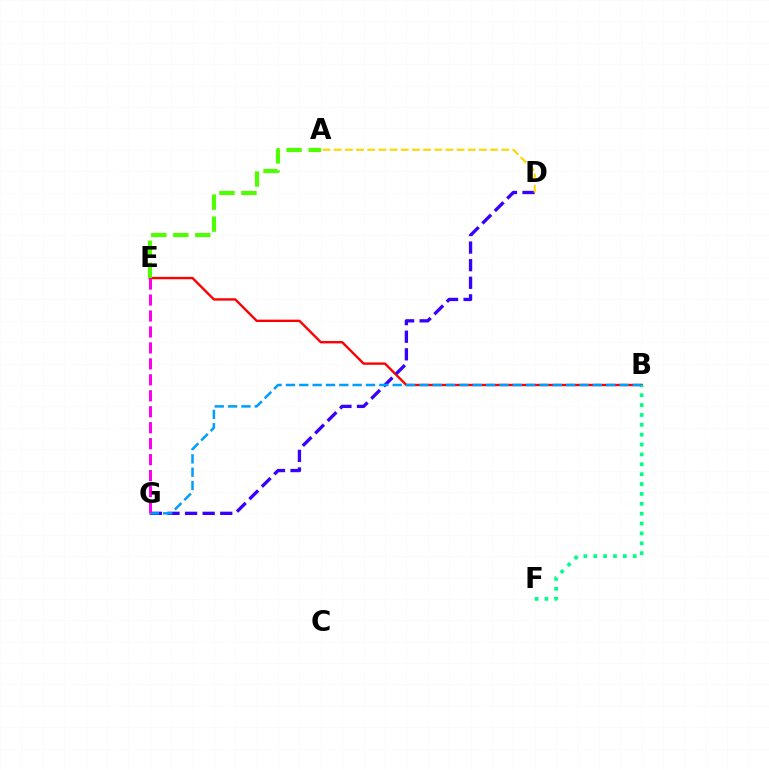{('B', 'E'): [{'color': '#ff0000', 'line_style': 'solid', 'thickness': 1.72}], ('D', 'G'): [{'color': '#3700ff', 'line_style': 'dashed', 'thickness': 2.39}], ('B', 'F'): [{'color': '#00ff86', 'line_style': 'dotted', 'thickness': 2.68}], ('A', 'D'): [{'color': '#ffd500', 'line_style': 'dashed', 'thickness': 1.52}], ('B', 'G'): [{'color': '#009eff', 'line_style': 'dashed', 'thickness': 1.81}], ('E', 'G'): [{'color': '#ff00ed', 'line_style': 'dashed', 'thickness': 2.17}], ('A', 'E'): [{'color': '#4fff00', 'line_style': 'dashed', 'thickness': 2.99}]}